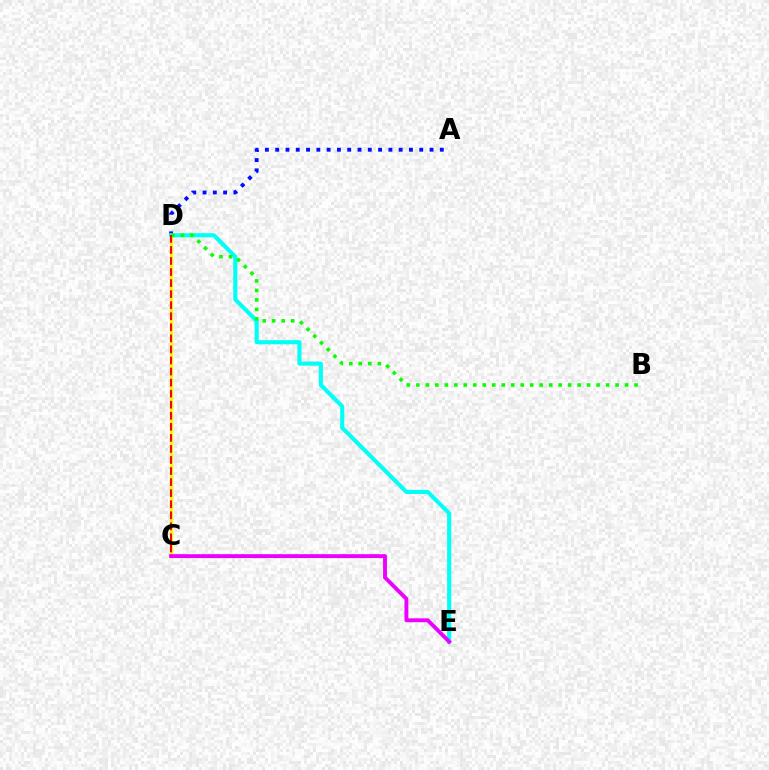{('A', 'D'): [{'color': '#0010ff', 'line_style': 'dotted', 'thickness': 2.8}], ('C', 'D'): [{'color': '#fcf500', 'line_style': 'solid', 'thickness': 2.33}, {'color': '#ff0000', 'line_style': 'dashed', 'thickness': 1.5}], ('D', 'E'): [{'color': '#00fff6', 'line_style': 'solid', 'thickness': 2.95}], ('B', 'D'): [{'color': '#08ff00', 'line_style': 'dotted', 'thickness': 2.58}], ('C', 'E'): [{'color': '#ee00ff', 'line_style': 'solid', 'thickness': 2.8}]}